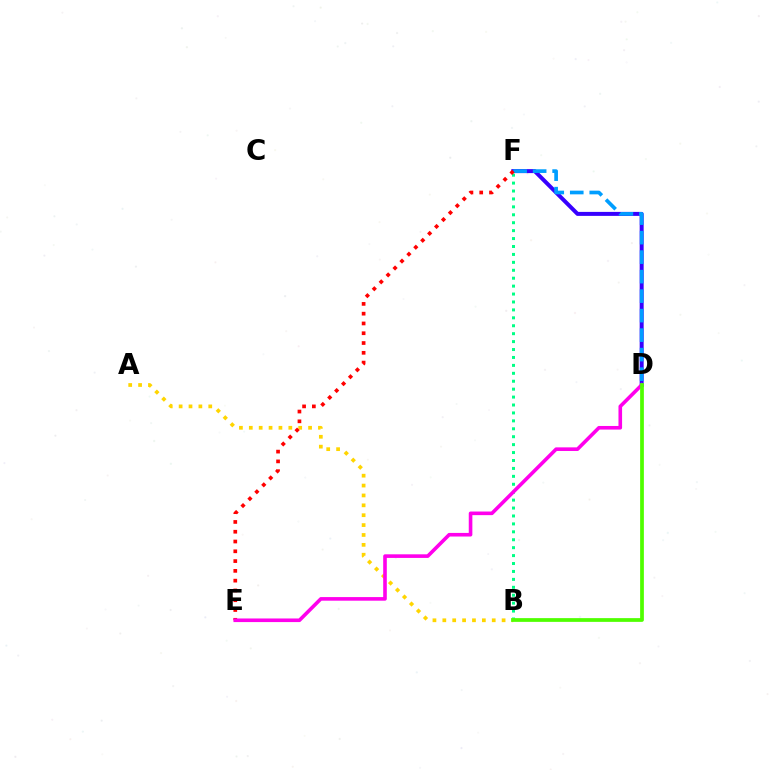{('D', 'F'): [{'color': '#3700ff', 'line_style': 'solid', 'thickness': 2.87}, {'color': '#009eff', 'line_style': 'dashed', 'thickness': 2.65}], ('B', 'F'): [{'color': '#00ff86', 'line_style': 'dotted', 'thickness': 2.15}], ('A', 'B'): [{'color': '#ffd500', 'line_style': 'dotted', 'thickness': 2.68}], ('E', 'F'): [{'color': '#ff0000', 'line_style': 'dotted', 'thickness': 2.66}], ('D', 'E'): [{'color': '#ff00ed', 'line_style': 'solid', 'thickness': 2.6}], ('B', 'D'): [{'color': '#4fff00', 'line_style': 'solid', 'thickness': 2.69}]}